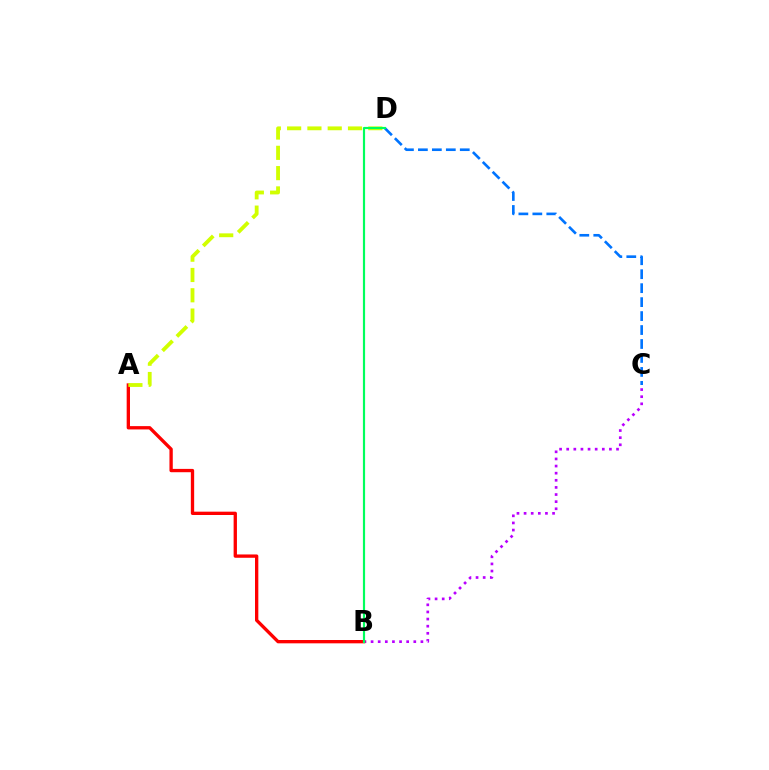{('C', 'D'): [{'color': '#0074ff', 'line_style': 'dashed', 'thickness': 1.9}], ('B', 'C'): [{'color': '#b900ff', 'line_style': 'dotted', 'thickness': 1.93}], ('A', 'B'): [{'color': '#ff0000', 'line_style': 'solid', 'thickness': 2.39}], ('A', 'D'): [{'color': '#d1ff00', 'line_style': 'dashed', 'thickness': 2.76}], ('B', 'D'): [{'color': '#00ff5c', 'line_style': 'solid', 'thickness': 1.56}]}